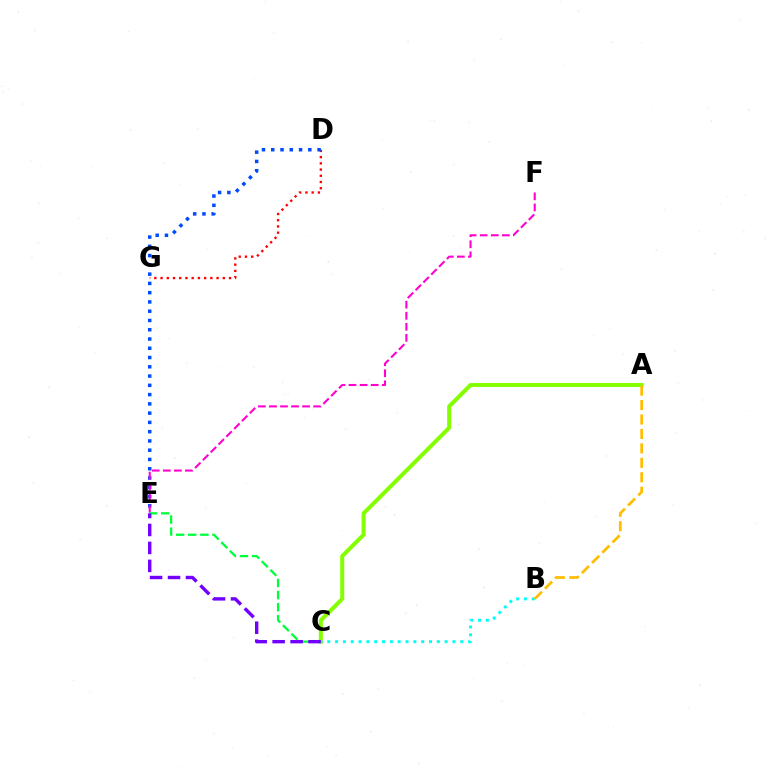{('A', 'C'): [{'color': '#84ff00', 'line_style': 'solid', 'thickness': 2.9}], ('B', 'C'): [{'color': '#00fff6', 'line_style': 'dotted', 'thickness': 2.13}], ('D', 'G'): [{'color': '#ff0000', 'line_style': 'dotted', 'thickness': 1.69}], ('A', 'B'): [{'color': '#ffbd00', 'line_style': 'dashed', 'thickness': 1.96}], ('D', 'E'): [{'color': '#004bff', 'line_style': 'dotted', 'thickness': 2.52}], ('E', 'F'): [{'color': '#ff00cf', 'line_style': 'dashed', 'thickness': 1.5}], ('C', 'E'): [{'color': '#00ff39', 'line_style': 'dashed', 'thickness': 1.64}, {'color': '#7200ff', 'line_style': 'dashed', 'thickness': 2.44}]}